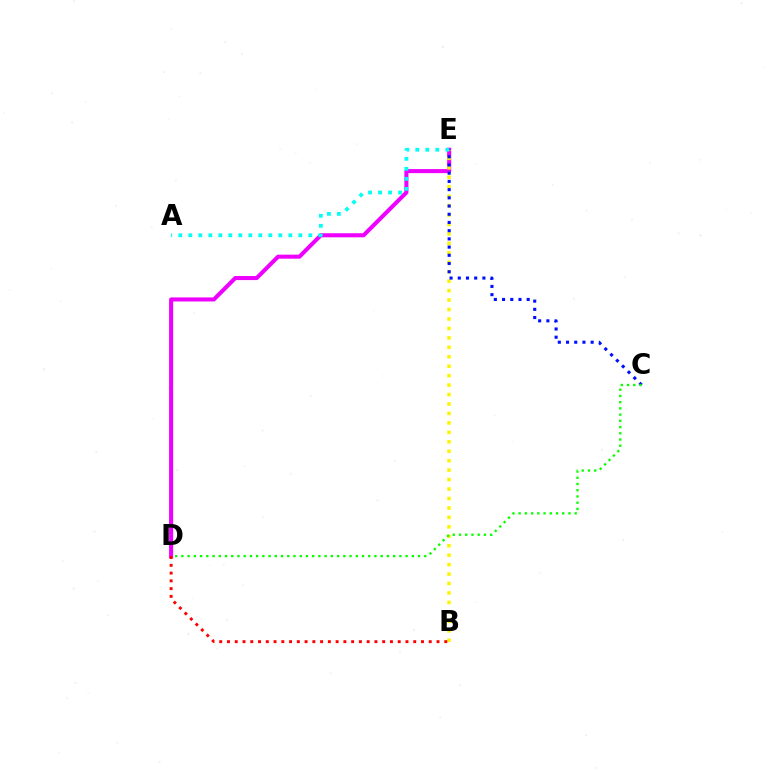{('D', 'E'): [{'color': '#ee00ff', 'line_style': 'solid', 'thickness': 2.92}], ('B', 'E'): [{'color': '#fcf500', 'line_style': 'dotted', 'thickness': 2.57}], ('C', 'E'): [{'color': '#0010ff', 'line_style': 'dotted', 'thickness': 2.23}], ('C', 'D'): [{'color': '#08ff00', 'line_style': 'dotted', 'thickness': 1.69}], ('B', 'D'): [{'color': '#ff0000', 'line_style': 'dotted', 'thickness': 2.11}], ('A', 'E'): [{'color': '#00fff6', 'line_style': 'dotted', 'thickness': 2.72}]}